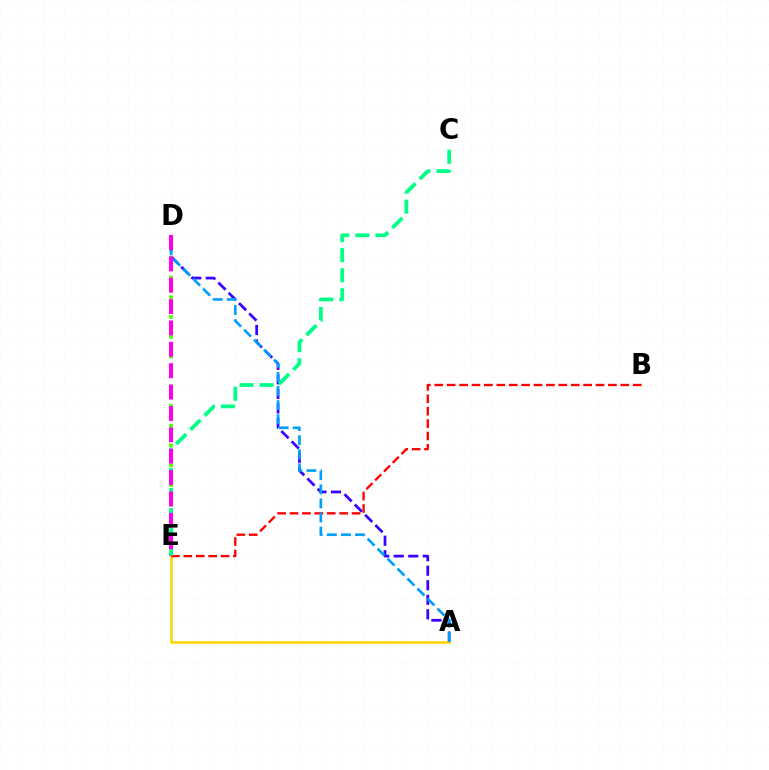{('A', 'E'): [{'color': '#ffd500', 'line_style': 'solid', 'thickness': 1.82}], ('A', 'D'): [{'color': '#3700ff', 'line_style': 'dashed', 'thickness': 1.98}, {'color': '#009eff', 'line_style': 'dashed', 'thickness': 1.92}], ('B', 'E'): [{'color': '#ff0000', 'line_style': 'dashed', 'thickness': 1.68}], ('D', 'E'): [{'color': '#4fff00', 'line_style': 'dotted', 'thickness': 2.68}, {'color': '#ff00ed', 'line_style': 'dashed', 'thickness': 2.9}], ('C', 'E'): [{'color': '#00ff86', 'line_style': 'dashed', 'thickness': 2.72}]}